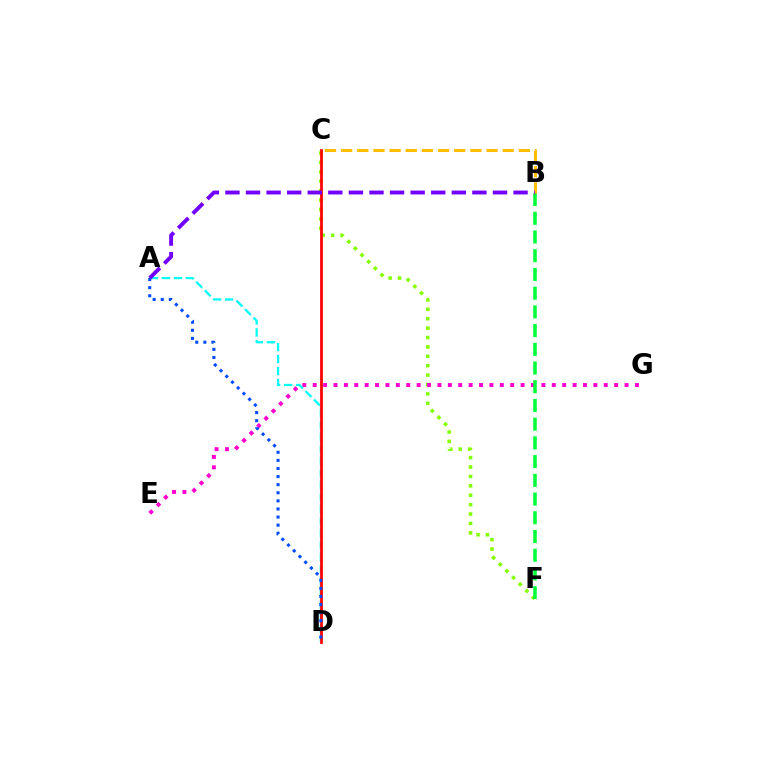{('C', 'F'): [{'color': '#84ff00', 'line_style': 'dotted', 'thickness': 2.55}], ('E', 'G'): [{'color': '#ff00cf', 'line_style': 'dotted', 'thickness': 2.82}], ('B', 'F'): [{'color': '#00ff39', 'line_style': 'dashed', 'thickness': 2.54}], ('B', 'C'): [{'color': '#ffbd00', 'line_style': 'dashed', 'thickness': 2.2}], ('A', 'D'): [{'color': '#00fff6', 'line_style': 'dashed', 'thickness': 1.63}, {'color': '#004bff', 'line_style': 'dotted', 'thickness': 2.2}], ('C', 'D'): [{'color': '#ff0000', 'line_style': 'solid', 'thickness': 1.98}], ('A', 'B'): [{'color': '#7200ff', 'line_style': 'dashed', 'thickness': 2.8}]}